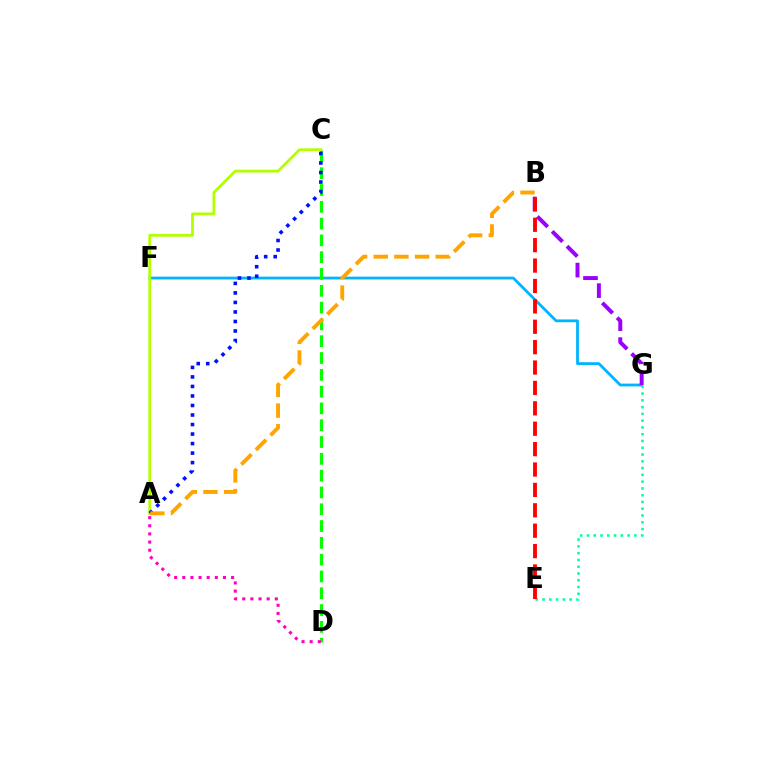{('F', 'G'): [{'color': '#00b5ff', 'line_style': 'solid', 'thickness': 2.01}], ('B', 'G'): [{'color': '#9b00ff', 'line_style': 'dashed', 'thickness': 2.85}], ('C', 'D'): [{'color': '#08ff00', 'line_style': 'dashed', 'thickness': 2.28}], ('A', 'D'): [{'color': '#ff00bd', 'line_style': 'dotted', 'thickness': 2.21}], ('A', 'C'): [{'color': '#b3ff00', 'line_style': 'solid', 'thickness': 2.02}, {'color': '#0010ff', 'line_style': 'dotted', 'thickness': 2.59}], ('E', 'G'): [{'color': '#00ff9d', 'line_style': 'dotted', 'thickness': 1.84}], ('B', 'E'): [{'color': '#ff0000', 'line_style': 'dashed', 'thickness': 2.77}], ('A', 'B'): [{'color': '#ffa500', 'line_style': 'dashed', 'thickness': 2.81}]}